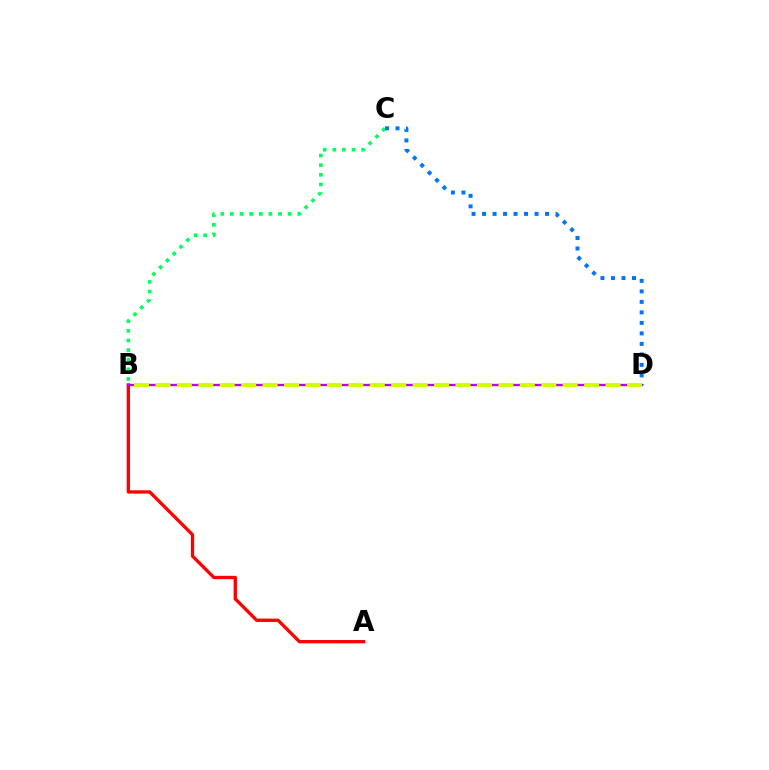{('A', 'B'): [{'color': '#ff0000', 'line_style': 'solid', 'thickness': 2.4}], ('B', 'D'): [{'color': '#b900ff', 'line_style': 'solid', 'thickness': 1.67}, {'color': '#d1ff00', 'line_style': 'dashed', 'thickness': 2.91}], ('B', 'C'): [{'color': '#00ff5c', 'line_style': 'dotted', 'thickness': 2.62}], ('C', 'D'): [{'color': '#0074ff', 'line_style': 'dotted', 'thickness': 2.85}]}